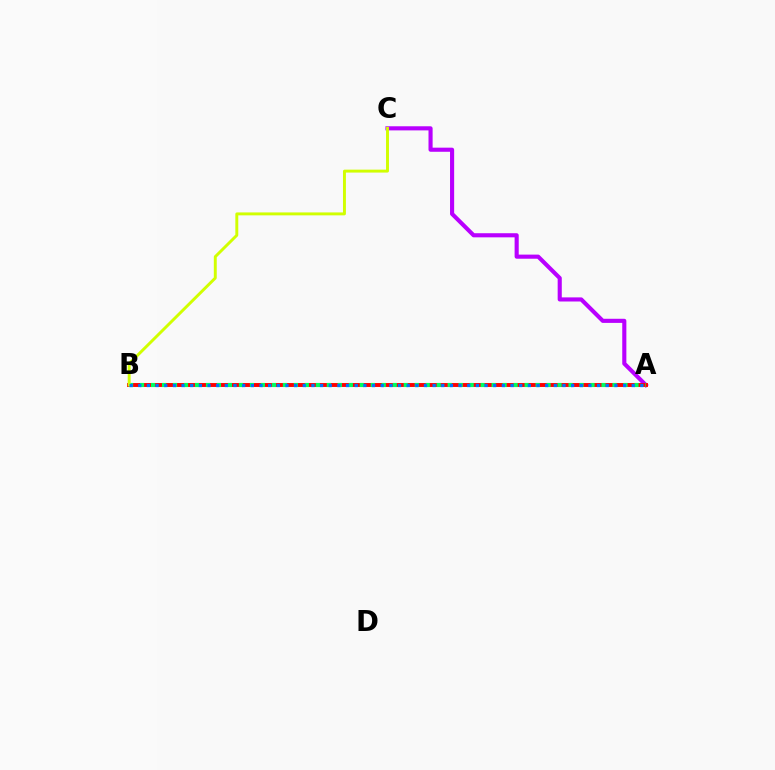{('A', 'C'): [{'color': '#b900ff', 'line_style': 'solid', 'thickness': 2.96}], ('A', 'B'): [{'color': '#ff0000', 'line_style': 'solid', 'thickness': 2.81}, {'color': '#00ff5c', 'line_style': 'dotted', 'thickness': 2.99}, {'color': '#0074ff', 'line_style': 'dotted', 'thickness': 2.35}], ('B', 'C'): [{'color': '#d1ff00', 'line_style': 'solid', 'thickness': 2.11}]}